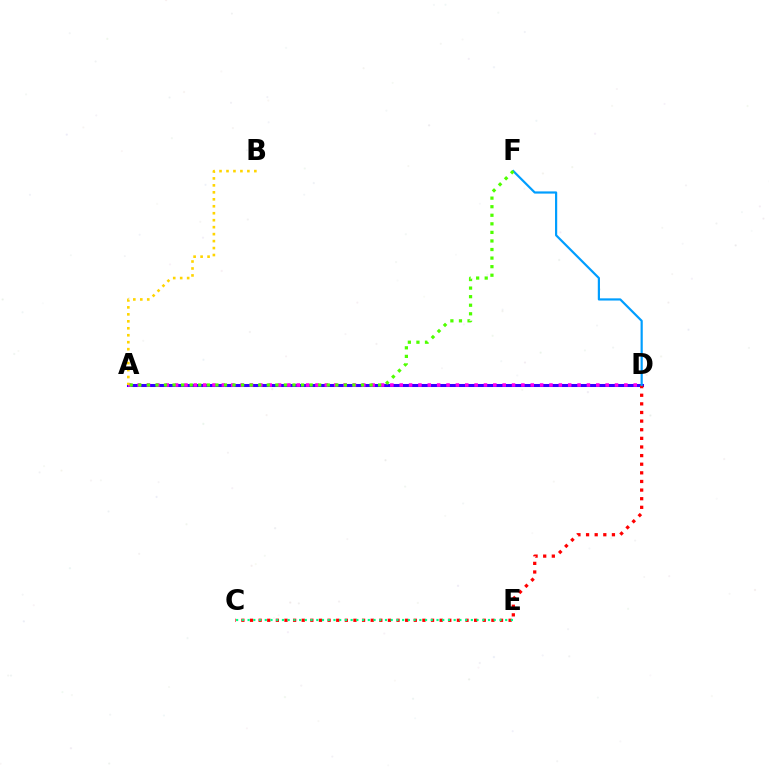{('A', 'D'): [{'color': '#3700ff', 'line_style': 'solid', 'thickness': 2.19}, {'color': '#ff00ed', 'line_style': 'dotted', 'thickness': 2.54}], ('C', 'D'): [{'color': '#ff0000', 'line_style': 'dotted', 'thickness': 2.34}], ('C', 'E'): [{'color': '#00ff86', 'line_style': 'dotted', 'thickness': 1.56}], ('A', 'B'): [{'color': '#ffd500', 'line_style': 'dotted', 'thickness': 1.89}], ('D', 'F'): [{'color': '#009eff', 'line_style': 'solid', 'thickness': 1.58}], ('A', 'F'): [{'color': '#4fff00', 'line_style': 'dotted', 'thickness': 2.33}]}